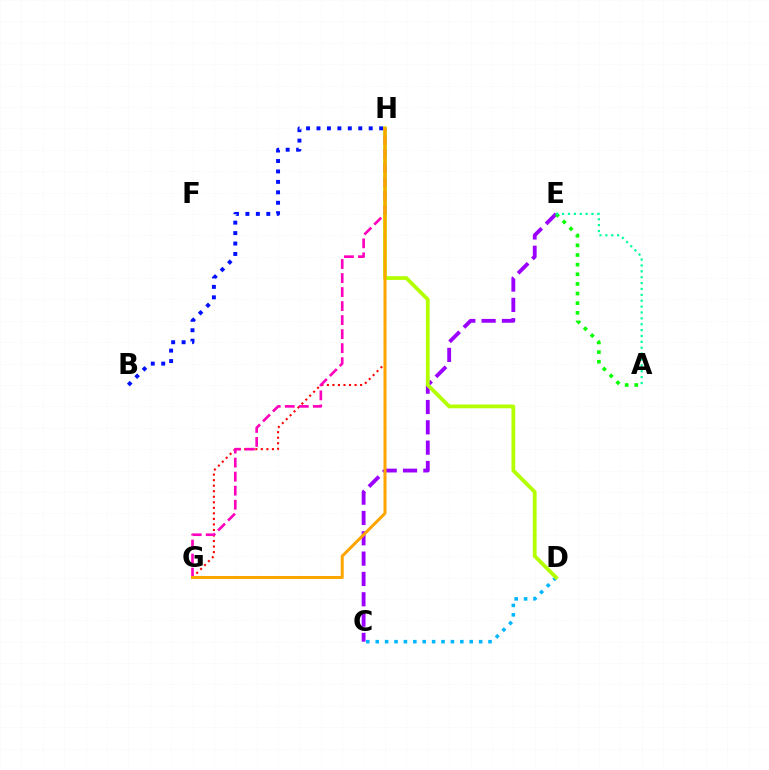{('C', 'E'): [{'color': '#9b00ff', 'line_style': 'dashed', 'thickness': 2.76}], ('C', 'D'): [{'color': '#00b5ff', 'line_style': 'dotted', 'thickness': 2.55}], ('B', 'H'): [{'color': '#0010ff', 'line_style': 'dotted', 'thickness': 2.84}], ('G', 'H'): [{'color': '#ff0000', 'line_style': 'dotted', 'thickness': 1.5}, {'color': '#ff00bd', 'line_style': 'dashed', 'thickness': 1.91}, {'color': '#ffa500', 'line_style': 'solid', 'thickness': 2.16}], ('D', 'H'): [{'color': '#b3ff00', 'line_style': 'solid', 'thickness': 2.7}], ('A', 'E'): [{'color': '#08ff00', 'line_style': 'dotted', 'thickness': 2.62}, {'color': '#00ff9d', 'line_style': 'dotted', 'thickness': 1.6}]}